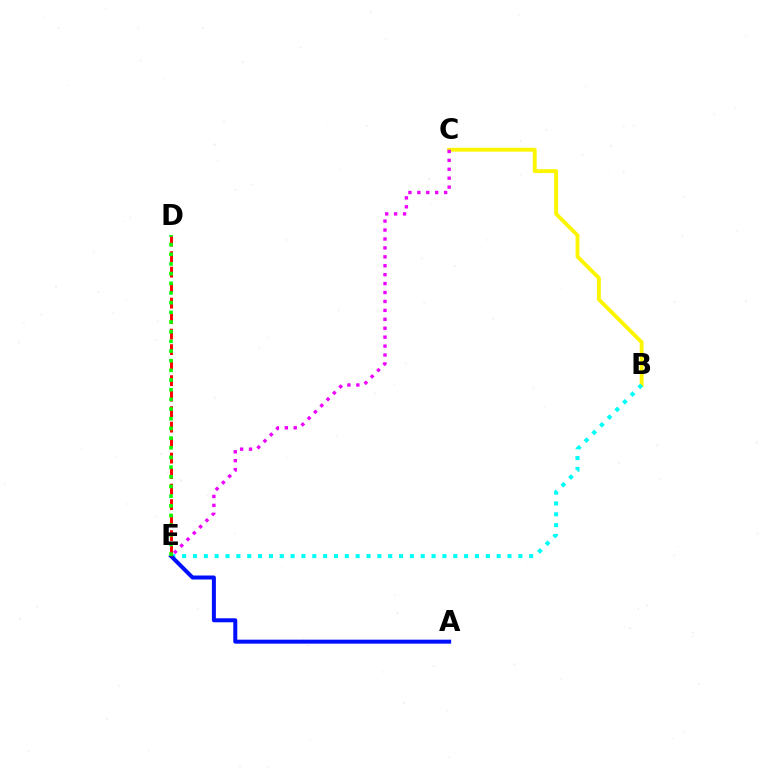{('B', 'C'): [{'color': '#fcf500', 'line_style': 'solid', 'thickness': 2.77}], ('B', 'E'): [{'color': '#00fff6', 'line_style': 'dotted', 'thickness': 2.95}], ('C', 'E'): [{'color': '#ee00ff', 'line_style': 'dotted', 'thickness': 2.43}], ('A', 'E'): [{'color': '#0010ff', 'line_style': 'solid', 'thickness': 2.88}], ('D', 'E'): [{'color': '#ff0000', 'line_style': 'dashed', 'thickness': 2.11}, {'color': '#08ff00', 'line_style': 'dotted', 'thickness': 2.63}]}